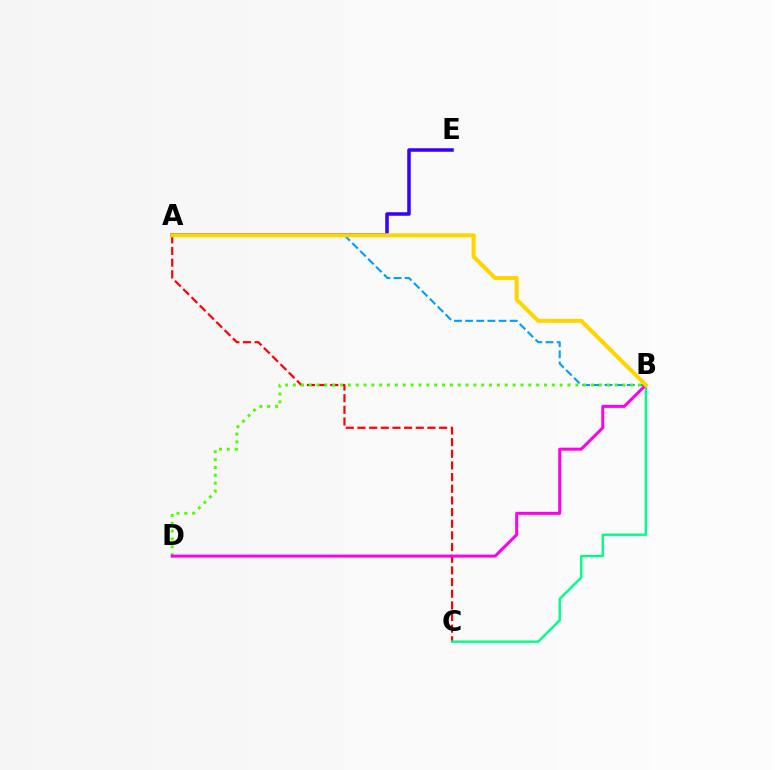{('A', 'B'): [{'color': '#009eff', 'line_style': 'dashed', 'thickness': 1.51}, {'color': '#ffd500', 'line_style': 'solid', 'thickness': 2.9}], ('A', 'C'): [{'color': '#ff0000', 'line_style': 'dashed', 'thickness': 1.58}], ('B', 'D'): [{'color': '#4fff00', 'line_style': 'dotted', 'thickness': 2.13}, {'color': '#ff00ed', 'line_style': 'solid', 'thickness': 2.17}], ('B', 'C'): [{'color': '#00ff86', 'line_style': 'solid', 'thickness': 1.73}], ('A', 'E'): [{'color': '#3700ff', 'line_style': 'solid', 'thickness': 2.54}]}